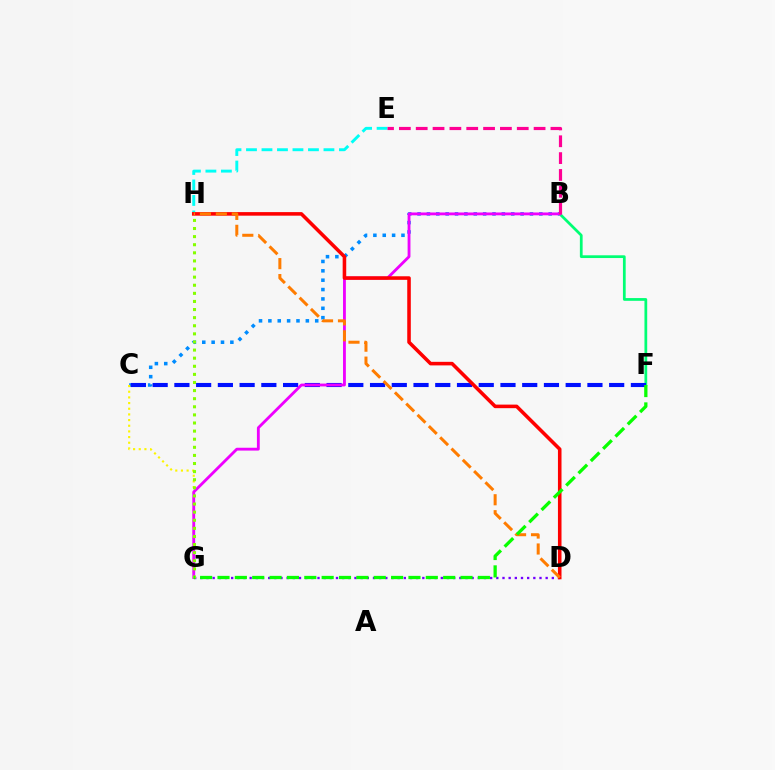{('B', 'C'): [{'color': '#008cff', 'line_style': 'dotted', 'thickness': 2.55}], ('B', 'F'): [{'color': '#00ff74', 'line_style': 'solid', 'thickness': 1.98}], ('C', 'G'): [{'color': '#fcf500', 'line_style': 'dotted', 'thickness': 1.54}], ('C', 'F'): [{'color': '#0010ff', 'line_style': 'dashed', 'thickness': 2.95}], ('D', 'G'): [{'color': '#7200ff', 'line_style': 'dotted', 'thickness': 1.68}], ('E', 'H'): [{'color': '#00fff6', 'line_style': 'dashed', 'thickness': 2.1}], ('B', 'G'): [{'color': '#ee00ff', 'line_style': 'solid', 'thickness': 2.04}], ('D', 'H'): [{'color': '#ff0000', 'line_style': 'solid', 'thickness': 2.57}, {'color': '#ff7c00', 'line_style': 'dashed', 'thickness': 2.17}], ('G', 'H'): [{'color': '#84ff00', 'line_style': 'dotted', 'thickness': 2.2}], ('F', 'G'): [{'color': '#08ff00', 'line_style': 'dashed', 'thickness': 2.36}], ('B', 'E'): [{'color': '#ff0094', 'line_style': 'dashed', 'thickness': 2.29}]}